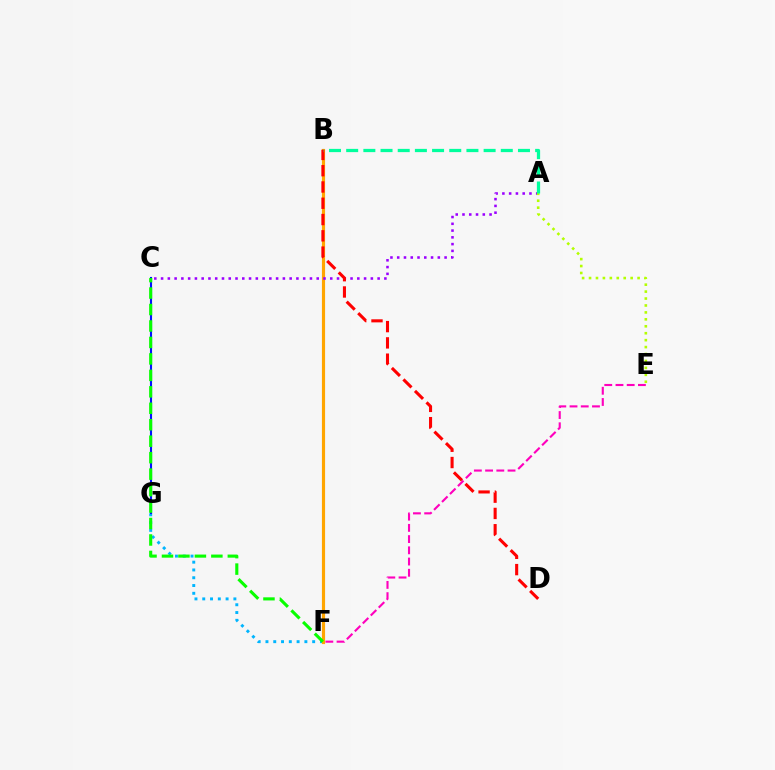{('E', 'F'): [{'color': '#ff00bd', 'line_style': 'dashed', 'thickness': 1.52}], ('F', 'G'): [{'color': '#00b5ff', 'line_style': 'dotted', 'thickness': 2.12}], ('B', 'F'): [{'color': '#ffa500', 'line_style': 'solid', 'thickness': 2.28}], ('A', 'C'): [{'color': '#9b00ff', 'line_style': 'dotted', 'thickness': 1.84}], ('C', 'G'): [{'color': '#0010ff', 'line_style': 'solid', 'thickness': 1.52}], ('C', 'F'): [{'color': '#08ff00', 'line_style': 'dashed', 'thickness': 2.24}], ('A', 'E'): [{'color': '#b3ff00', 'line_style': 'dotted', 'thickness': 1.88}], ('B', 'D'): [{'color': '#ff0000', 'line_style': 'dashed', 'thickness': 2.21}], ('A', 'B'): [{'color': '#00ff9d', 'line_style': 'dashed', 'thickness': 2.33}]}